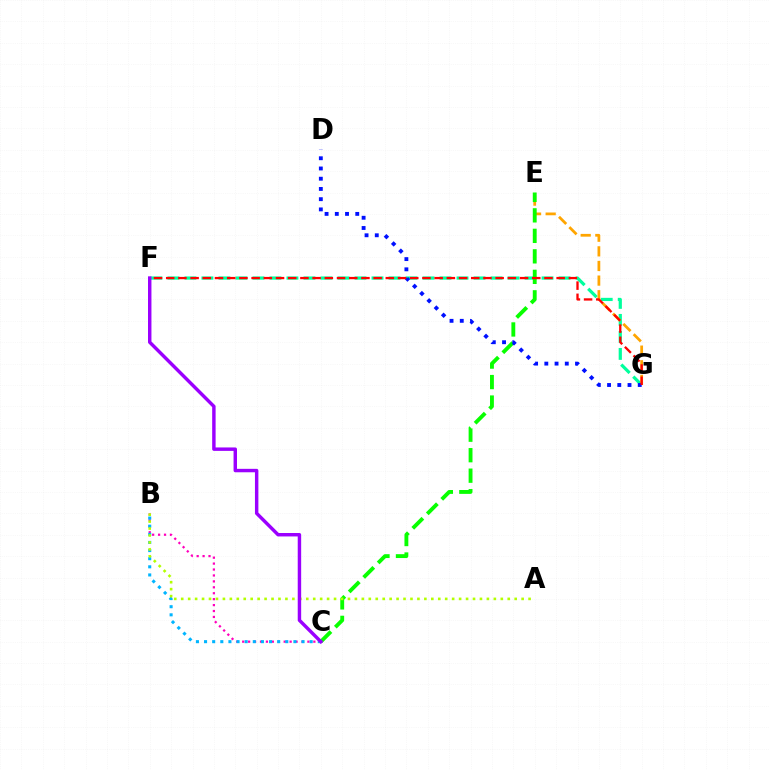{('F', 'G'): [{'color': '#00ff9d', 'line_style': 'dashed', 'thickness': 2.31}, {'color': '#ff0000', 'line_style': 'dashed', 'thickness': 1.66}], ('E', 'G'): [{'color': '#ffa500', 'line_style': 'dashed', 'thickness': 1.99}], ('C', 'E'): [{'color': '#08ff00', 'line_style': 'dashed', 'thickness': 2.78}], ('D', 'G'): [{'color': '#0010ff', 'line_style': 'dotted', 'thickness': 2.78}], ('B', 'C'): [{'color': '#ff00bd', 'line_style': 'dotted', 'thickness': 1.61}, {'color': '#00b5ff', 'line_style': 'dotted', 'thickness': 2.21}], ('A', 'B'): [{'color': '#b3ff00', 'line_style': 'dotted', 'thickness': 1.89}], ('C', 'F'): [{'color': '#9b00ff', 'line_style': 'solid', 'thickness': 2.47}]}